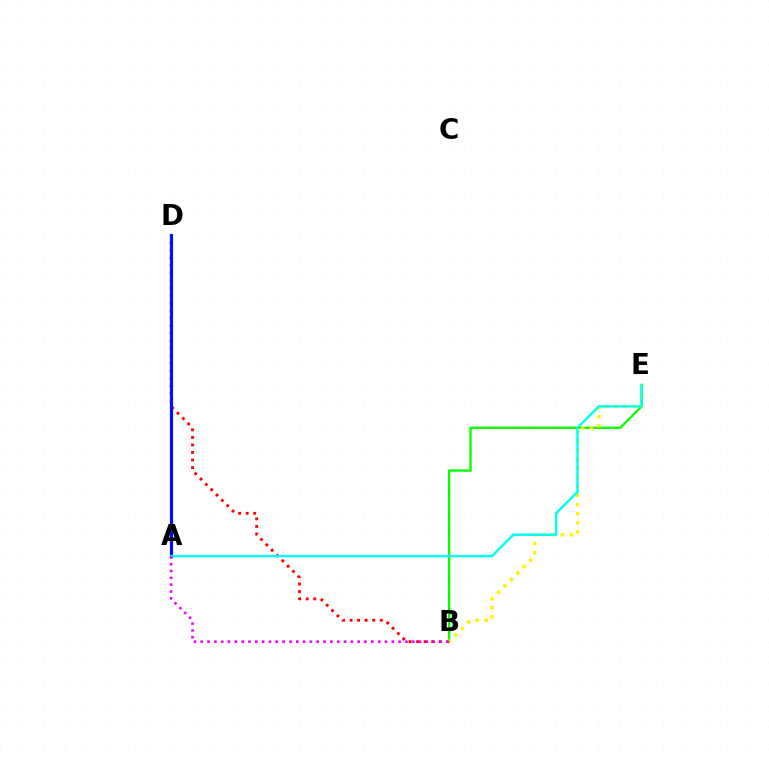{('B', 'E'): [{'color': '#08ff00', 'line_style': 'solid', 'thickness': 1.68}, {'color': '#fcf500', 'line_style': 'dotted', 'thickness': 2.47}], ('B', 'D'): [{'color': '#ff0000', 'line_style': 'dotted', 'thickness': 2.05}], ('A', 'D'): [{'color': '#0010ff', 'line_style': 'solid', 'thickness': 2.29}], ('A', 'E'): [{'color': '#00fff6', 'line_style': 'solid', 'thickness': 1.76}], ('A', 'B'): [{'color': '#ee00ff', 'line_style': 'dotted', 'thickness': 1.85}]}